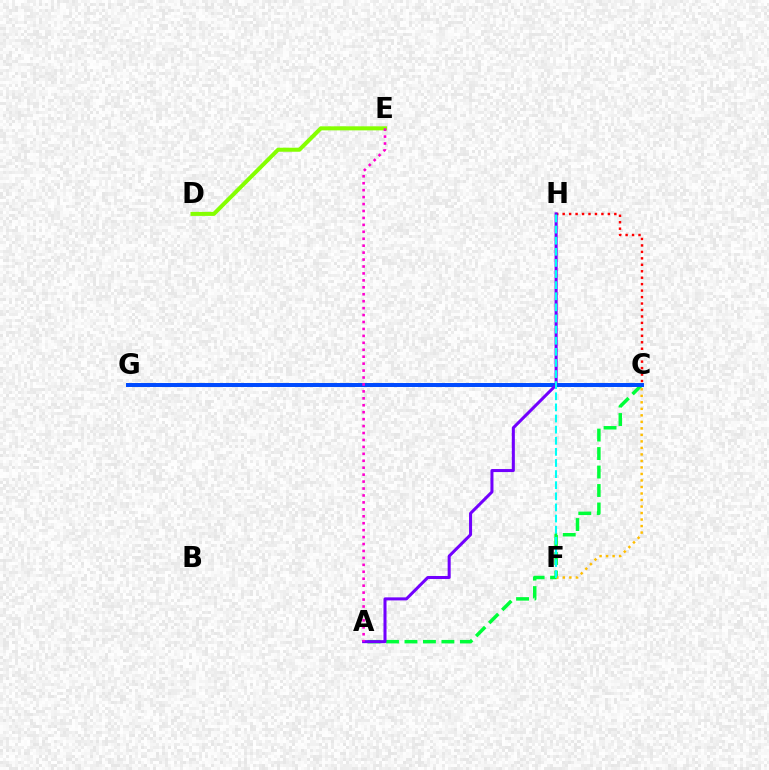{('A', 'C'): [{'color': '#00ff39', 'line_style': 'dashed', 'thickness': 2.51}], ('C', 'H'): [{'color': '#ff0000', 'line_style': 'dotted', 'thickness': 1.75}], ('C', 'G'): [{'color': '#004bff', 'line_style': 'solid', 'thickness': 2.86}], ('C', 'F'): [{'color': '#ffbd00', 'line_style': 'dotted', 'thickness': 1.77}], ('A', 'H'): [{'color': '#7200ff', 'line_style': 'solid', 'thickness': 2.18}], ('D', 'E'): [{'color': '#84ff00', 'line_style': 'solid', 'thickness': 2.9}], ('A', 'E'): [{'color': '#ff00cf', 'line_style': 'dotted', 'thickness': 1.89}], ('F', 'H'): [{'color': '#00fff6', 'line_style': 'dashed', 'thickness': 1.51}]}